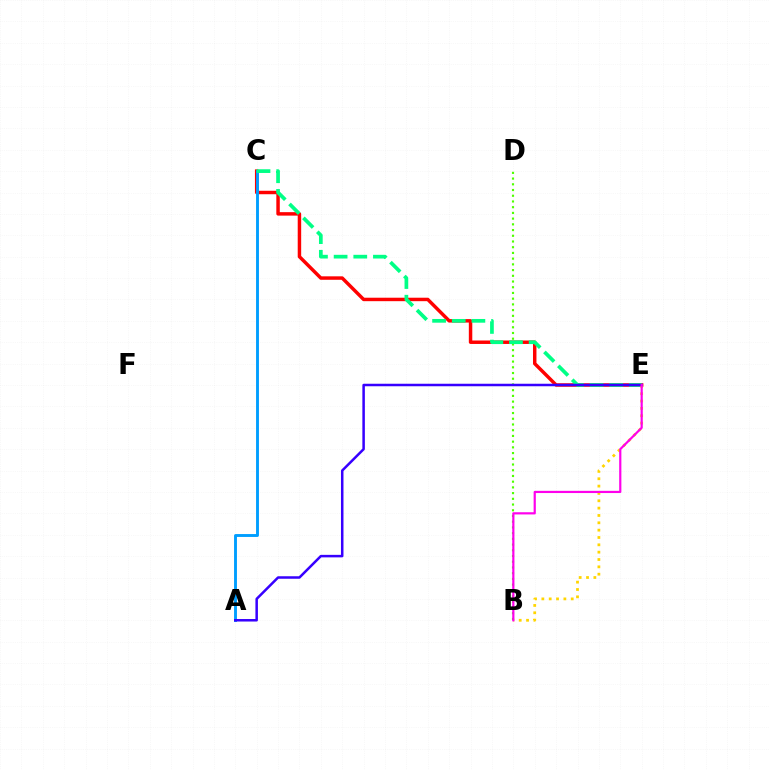{('C', 'E'): [{'color': '#ff0000', 'line_style': 'solid', 'thickness': 2.49}, {'color': '#00ff86', 'line_style': 'dashed', 'thickness': 2.67}], ('B', 'D'): [{'color': '#4fff00', 'line_style': 'dotted', 'thickness': 1.55}], ('A', 'C'): [{'color': '#009eff', 'line_style': 'solid', 'thickness': 2.08}], ('B', 'E'): [{'color': '#ffd500', 'line_style': 'dotted', 'thickness': 1.99}, {'color': '#ff00ed', 'line_style': 'solid', 'thickness': 1.58}], ('A', 'E'): [{'color': '#3700ff', 'line_style': 'solid', 'thickness': 1.81}]}